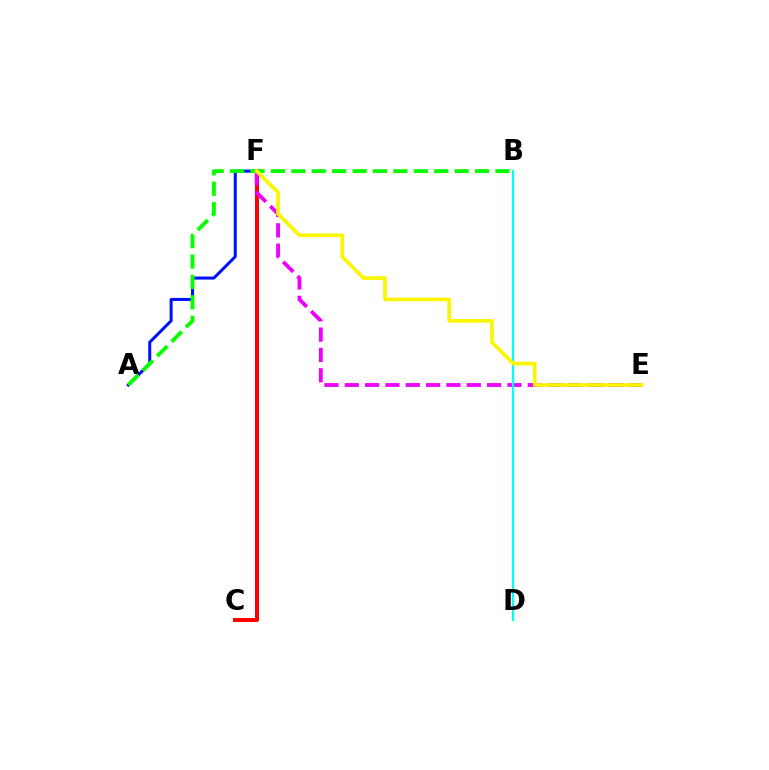{('C', 'F'): [{'color': '#ff0000', 'line_style': 'solid', 'thickness': 2.9}], ('A', 'F'): [{'color': '#0010ff', 'line_style': 'solid', 'thickness': 2.18}], ('E', 'F'): [{'color': '#ee00ff', 'line_style': 'dashed', 'thickness': 2.76}, {'color': '#fcf500', 'line_style': 'solid', 'thickness': 2.64}], ('A', 'B'): [{'color': '#08ff00', 'line_style': 'dashed', 'thickness': 2.77}], ('B', 'D'): [{'color': '#00fff6', 'line_style': 'solid', 'thickness': 1.61}]}